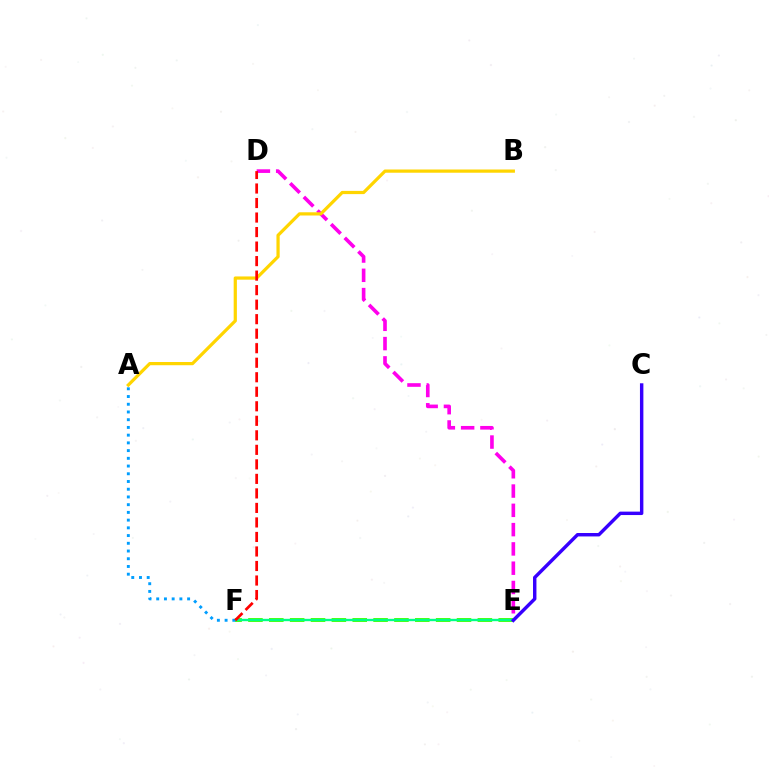{('D', 'E'): [{'color': '#ff00ed', 'line_style': 'dashed', 'thickness': 2.62}], ('E', 'F'): [{'color': '#4fff00', 'line_style': 'dashed', 'thickness': 2.83}, {'color': '#00ff86', 'line_style': 'solid', 'thickness': 1.7}], ('C', 'E'): [{'color': '#3700ff', 'line_style': 'solid', 'thickness': 2.47}], ('A', 'B'): [{'color': '#ffd500', 'line_style': 'solid', 'thickness': 2.32}], ('A', 'F'): [{'color': '#009eff', 'line_style': 'dotted', 'thickness': 2.1}], ('D', 'F'): [{'color': '#ff0000', 'line_style': 'dashed', 'thickness': 1.97}]}